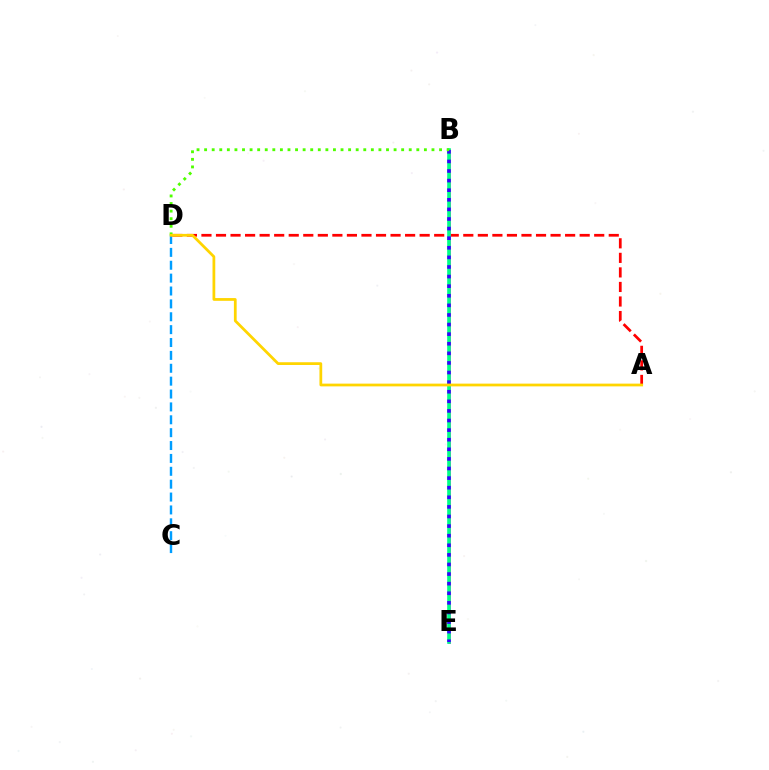{('C', 'D'): [{'color': '#009eff', 'line_style': 'dashed', 'thickness': 1.75}], ('A', 'D'): [{'color': '#ff0000', 'line_style': 'dashed', 'thickness': 1.98}, {'color': '#ffd500', 'line_style': 'solid', 'thickness': 1.98}], ('B', 'E'): [{'color': '#ff00ed', 'line_style': 'solid', 'thickness': 2.0}, {'color': '#00ff86', 'line_style': 'solid', 'thickness': 2.62}, {'color': '#3700ff', 'line_style': 'dotted', 'thickness': 2.61}], ('B', 'D'): [{'color': '#4fff00', 'line_style': 'dotted', 'thickness': 2.06}]}